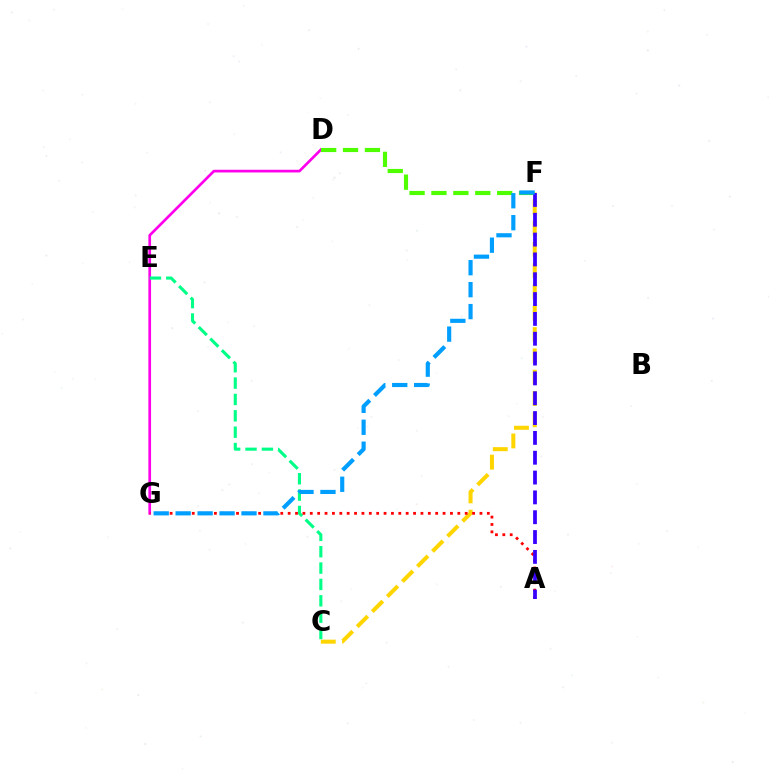{('D', 'G'): [{'color': '#ff00ed', 'line_style': 'solid', 'thickness': 1.94}], ('C', 'F'): [{'color': '#ffd500', 'line_style': 'dashed', 'thickness': 2.89}], ('D', 'F'): [{'color': '#4fff00', 'line_style': 'dashed', 'thickness': 2.98}], ('C', 'E'): [{'color': '#00ff86', 'line_style': 'dashed', 'thickness': 2.22}], ('A', 'G'): [{'color': '#ff0000', 'line_style': 'dotted', 'thickness': 2.0}], ('A', 'F'): [{'color': '#3700ff', 'line_style': 'dashed', 'thickness': 2.69}], ('F', 'G'): [{'color': '#009eff', 'line_style': 'dashed', 'thickness': 2.98}]}